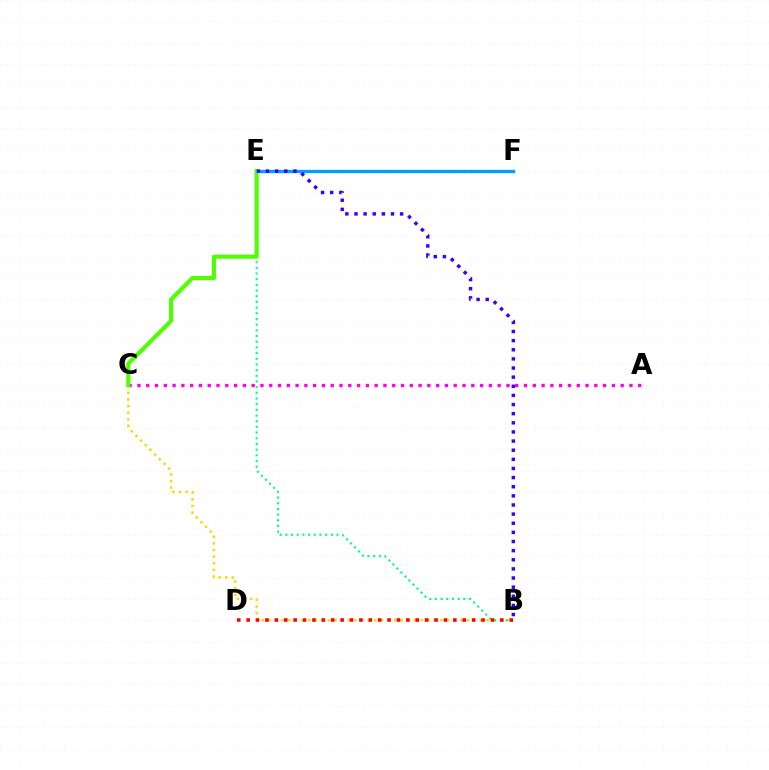{('B', 'C'): [{'color': '#ffd500', 'line_style': 'dotted', 'thickness': 1.8}], ('B', 'E'): [{'color': '#00ff86', 'line_style': 'dotted', 'thickness': 1.54}, {'color': '#3700ff', 'line_style': 'dotted', 'thickness': 2.48}], ('B', 'D'): [{'color': '#ff0000', 'line_style': 'dotted', 'thickness': 2.55}], ('E', 'F'): [{'color': '#009eff', 'line_style': 'solid', 'thickness': 2.39}], ('A', 'C'): [{'color': '#ff00ed', 'line_style': 'dotted', 'thickness': 2.39}], ('C', 'E'): [{'color': '#4fff00', 'line_style': 'solid', 'thickness': 2.97}]}